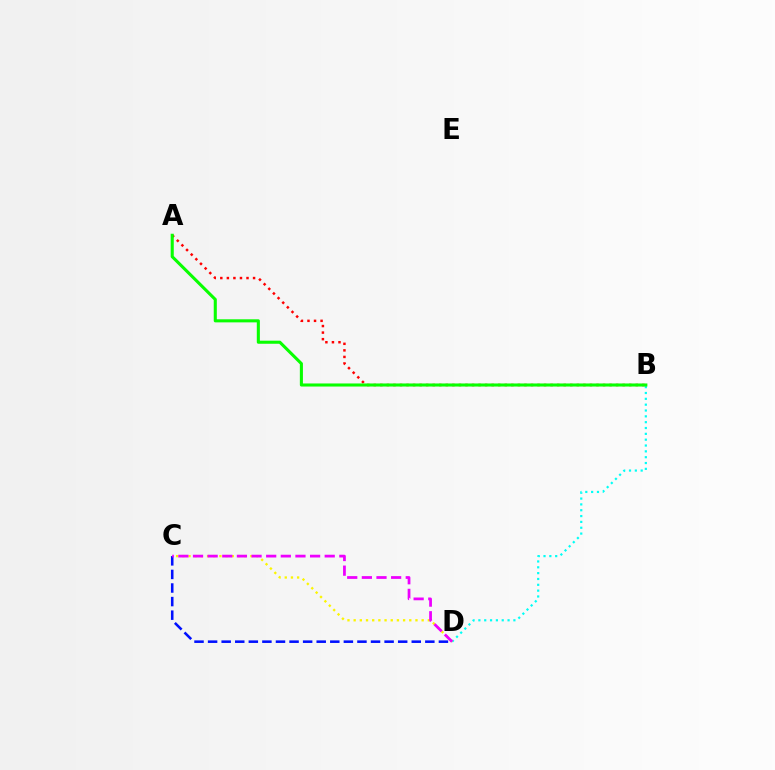{('A', 'B'): [{'color': '#ff0000', 'line_style': 'dotted', 'thickness': 1.78}, {'color': '#08ff00', 'line_style': 'solid', 'thickness': 2.21}], ('B', 'D'): [{'color': '#00fff6', 'line_style': 'dotted', 'thickness': 1.59}], ('C', 'D'): [{'color': '#fcf500', 'line_style': 'dotted', 'thickness': 1.68}, {'color': '#0010ff', 'line_style': 'dashed', 'thickness': 1.84}, {'color': '#ee00ff', 'line_style': 'dashed', 'thickness': 1.99}]}